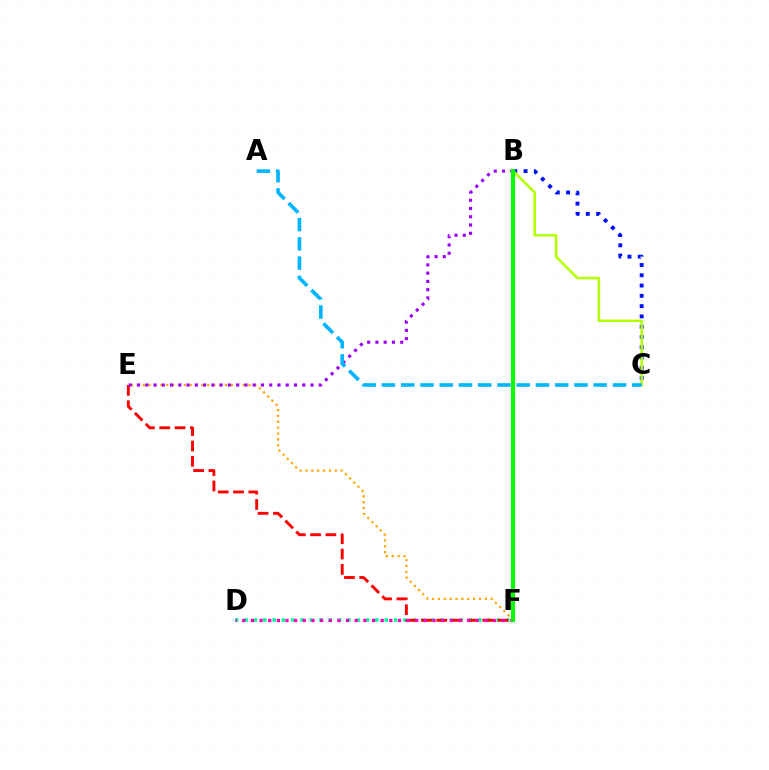{('E', 'F'): [{'color': '#ffa500', 'line_style': 'dotted', 'thickness': 1.6}, {'color': '#ff0000', 'line_style': 'dashed', 'thickness': 2.08}], ('B', 'C'): [{'color': '#0010ff', 'line_style': 'dotted', 'thickness': 2.79}, {'color': '#b3ff00', 'line_style': 'solid', 'thickness': 1.8}], ('D', 'F'): [{'color': '#00ff9d', 'line_style': 'dotted', 'thickness': 2.54}, {'color': '#ff00bd', 'line_style': 'dotted', 'thickness': 2.35}], ('B', 'E'): [{'color': '#9b00ff', 'line_style': 'dotted', 'thickness': 2.24}], ('A', 'C'): [{'color': '#00b5ff', 'line_style': 'dashed', 'thickness': 2.62}], ('B', 'F'): [{'color': '#08ff00', 'line_style': 'solid', 'thickness': 2.94}]}